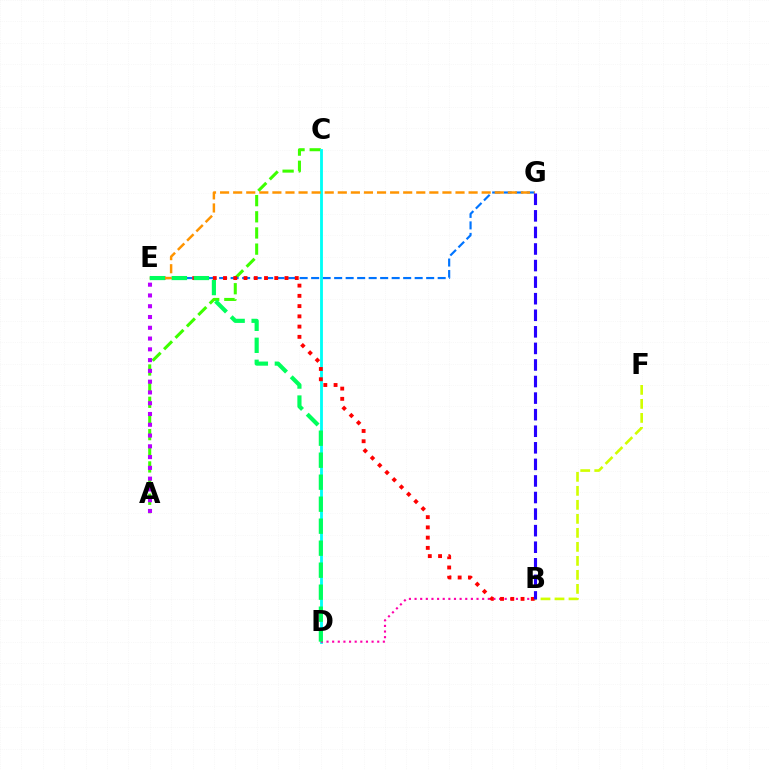{('A', 'C'): [{'color': '#3dff00', 'line_style': 'dashed', 'thickness': 2.19}], ('E', 'G'): [{'color': '#0074ff', 'line_style': 'dashed', 'thickness': 1.56}, {'color': '#ff9400', 'line_style': 'dashed', 'thickness': 1.78}], ('C', 'D'): [{'color': '#00fff6', 'line_style': 'solid', 'thickness': 2.04}], ('B', 'D'): [{'color': '#ff00ac', 'line_style': 'dotted', 'thickness': 1.53}], ('B', 'E'): [{'color': '#ff0000', 'line_style': 'dotted', 'thickness': 2.78}], ('B', 'F'): [{'color': '#d1ff00', 'line_style': 'dashed', 'thickness': 1.9}], ('A', 'E'): [{'color': '#b900ff', 'line_style': 'dotted', 'thickness': 2.93}], ('B', 'G'): [{'color': '#2500ff', 'line_style': 'dashed', 'thickness': 2.25}], ('D', 'E'): [{'color': '#00ff5c', 'line_style': 'dashed', 'thickness': 2.99}]}